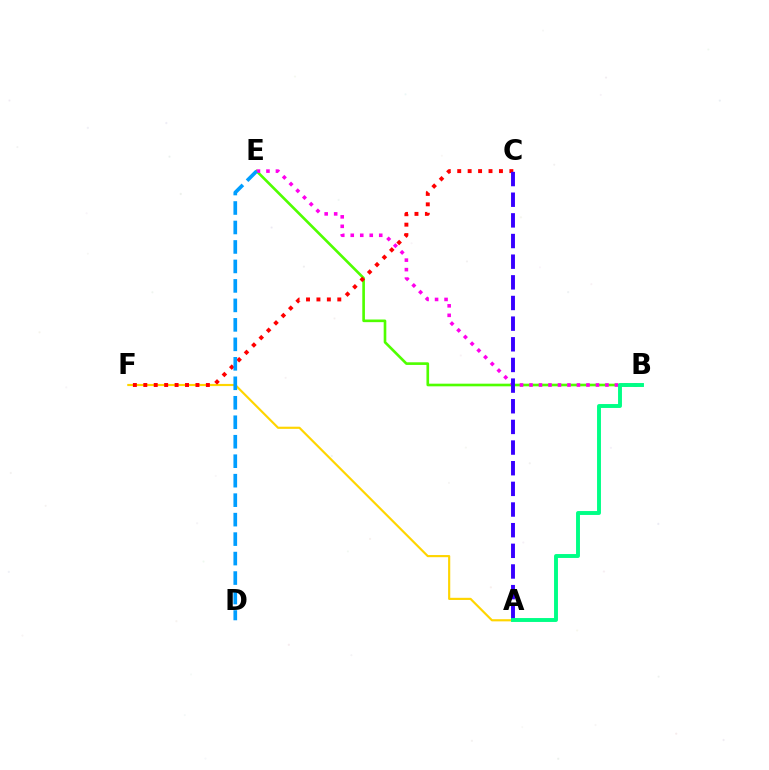{('B', 'E'): [{'color': '#4fff00', 'line_style': 'solid', 'thickness': 1.9}, {'color': '#ff00ed', 'line_style': 'dotted', 'thickness': 2.58}], ('A', 'F'): [{'color': '#ffd500', 'line_style': 'solid', 'thickness': 1.56}], ('C', 'F'): [{'color': '#ff0000', 'line_style': 'dotted', 'thickness': 2.83}], ('A', 'C'): [{'color': '#3700ff', 'line_style': 'dashed', 'thickness': 2.81}], ('A', 'B'): [{'color': '#00ff86', 'line_style': 'solid', 'thickness': 2.81}], ('D', 'E'): [{'color': '#009eff', 'line_style': 'dashed', 'thickness': 2.65}]}